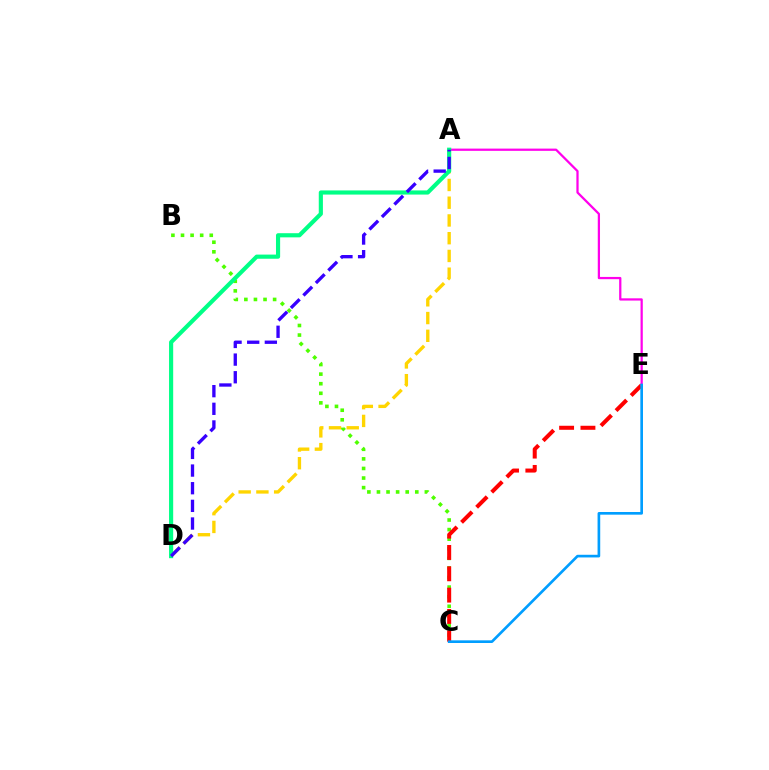{('B', 'C'): [{'color': '#4fff00', 'line_style': 'dotted', 'thickness': 2.6}], ('A', 'D'): [{'color': '#ffd500', 'line_style': 'dashed', 'thickness': 2.41}, {'color': '#00ff86', 'line_style': 'solid', 'thickness': 2.98}, {'color': '#3700ff', 'line_style': 'dashed', 'thickness': 2.4}], ('C', 'E'): [{'color': '#ff0000', 'line_style': 'dashed', 'thickness': 2.9}, {'color': '#009eff', 'line_style': 'solid', 'thickness': 1.92}], ('A', 'E'): [{'color': '#ff00ed', 'line_style': 'solid', 'thickness': 1.62}]}